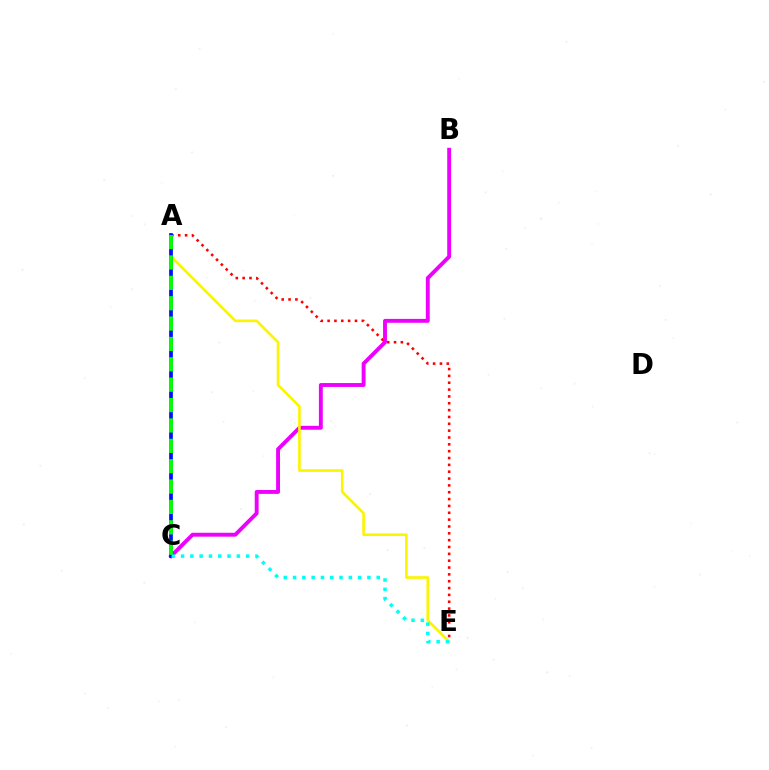{('A', 'E'): [{'color': '#ff0000', 'line_style': 'dotted', 'thickness': 1.86}, {'color': '#fcf500', 'line_style': 'solid', 'thickness': 1.91}], ('B', 'C'): [{'color': '#ee00ff', 'line_style': 'solid', 'thickness': 2.8}], ('A', 'C'): [{'color': '#0010ff', 'line_style': 'solid', 'thickness': 2.69}, {'color': '#08ff00', 'line_style': 'dashed', 'thickness': 2.77}], ('C', 'E'): [{'color': '#00fff6', 'line_style': 'dotted', 'thickness': 2.53}]}